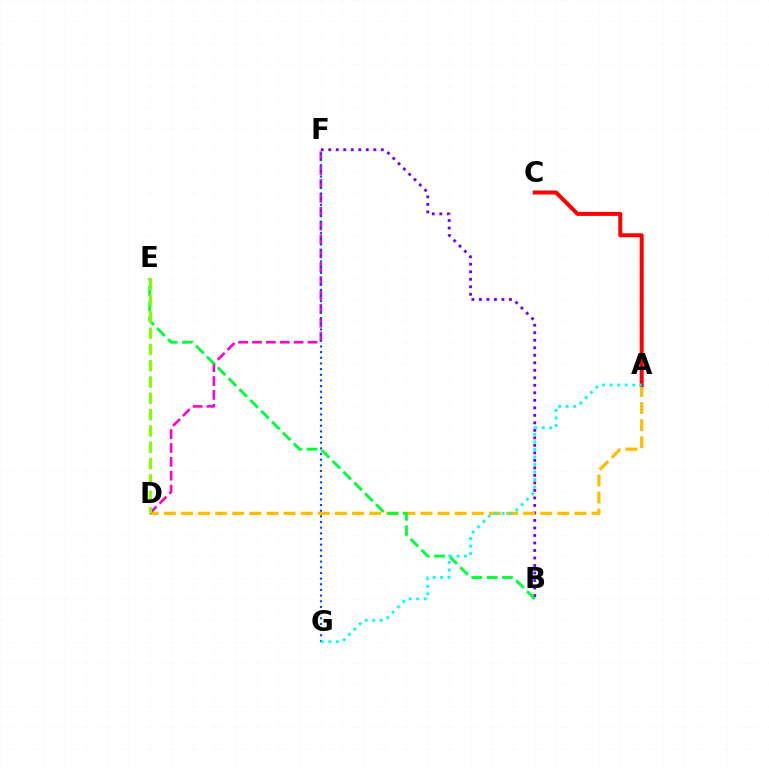{('B', 'F'): [{'color': '#7200ff', 'line_style': 'dotted', 'thickness': 2.04}], ('A', 'D'): [{'color': '#ffbd00', 'line_style': 'dashed', 'thickness': 2.32}], ('D', 'F'): [{'color': '#ff00cf', 'line_style': 'dashed', 'thickness': 1.89}], ('A', 'C'): [{'color': '#ff0000', 'line_style': 'solid', 'thickness': 2.89}], ('B', 'E'): [{'color': '#00ff39', 'line_style': 'dashed', 'thickness': 2.09}], ('D', 'E'): [{'color': '#84ff00', 'line_style': 'dashed', 'thickness': 2.22}], ('F', 'G'): [{'color': '#004bff', 'line_style': 'dotted', 'thickness': 1.54}], ('A', 'G'): [{'color': '#00fff6', 'line_style': 'dotted', 'thickness': 2.05}]}